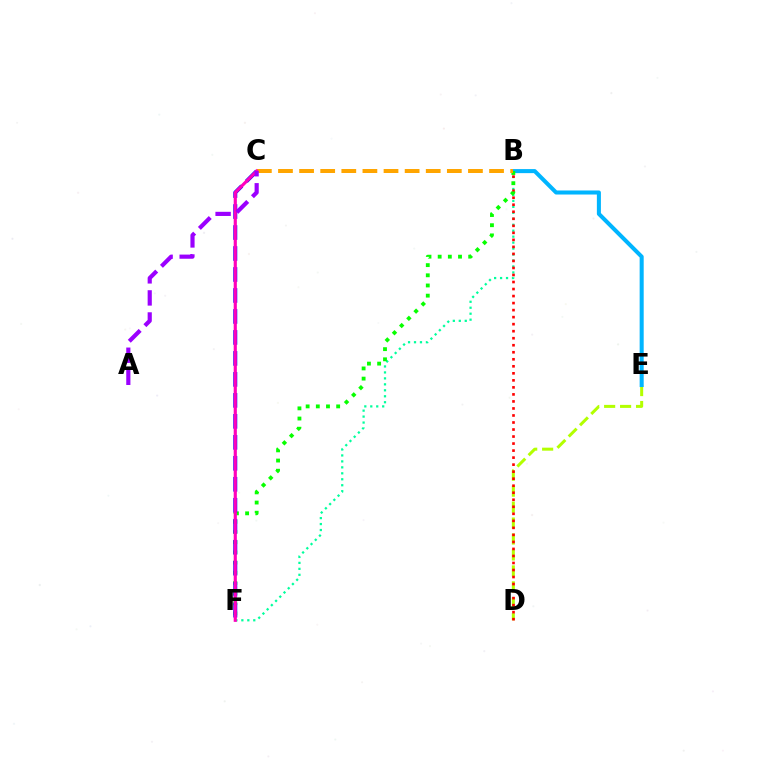{('B', 'F'): [{'color': '#00ff9d', 'line_style': 'dotted', 'thickness': 1.62}, {'color': '#08ff00', 'line_style': 'dotted', 'thickness': 2.76}], ('D', 'E'): [{'color': '#b3ff00', 'line_style': 'dashed', 'thickness': 2.17}], ('B', 'D'): [{'color': '#ff0000', 'line_style': 'dotted', 'thickness': 1.91}], ('B', 'E'): [{'color': '#00b5ff', 'line_style': 'solid', 'thickness': 2.91}], ('B', 'C'): [{'color': '#ffa500', 'line_style': 'dashed', 'thickness': 2.87}], ('C', 'F'): [{'color': '#0010ff', 'line_style': 'dashed', 'thickness': 2.85}, {'color': '#ff00bd', 'line_style': 'solid', 'thickness': 2.27}], ('A', 'C'): [{'color': '#9b00ff', 'line_style': 'dashed', 'thickness': 3.0}]}